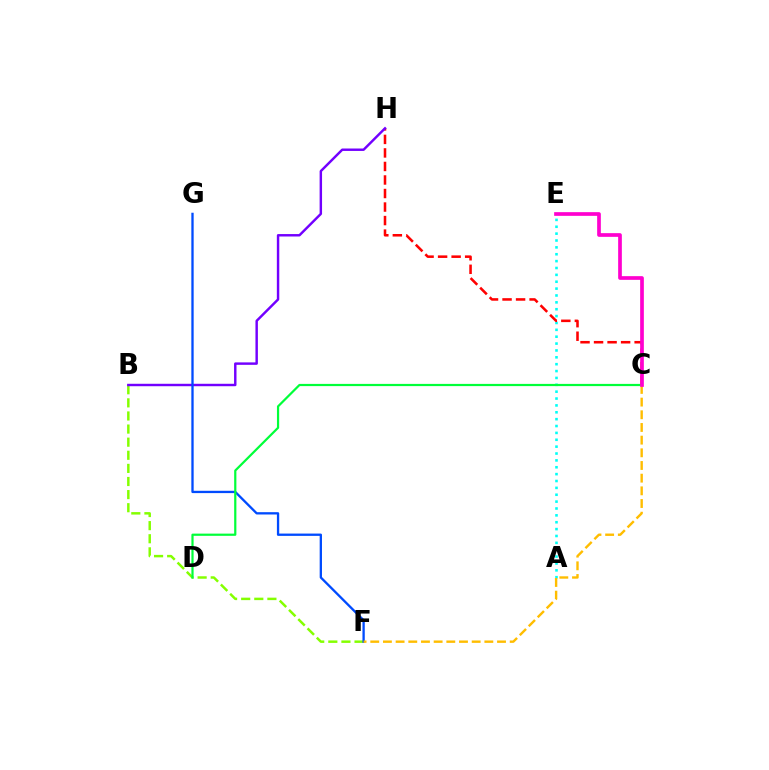{('B', 'F'): [{'color': '#84ff00', 'line_style': 'dashed', 'thickness': 1.78}], ('A', 'E'): [{'color': '#00fff6', 'line_style': 'dotted', 'thickness': 1.87}], ('C', 'H'): [{'color': '#ff0000', 'line_style': 'dashed', 'thickness': 1.84}], ('B', 'H'): [{'color': '#7200ff', 'line_style': 'solid', 'thickness': 1.76}], ('F', 'G'): [{'color': '#004bff', 'line_style': 'solid', 'thickness': 1.66}], ('C', 'D'): [{'color': '#00ff39', 'line_style': 'solid', 'thickness': 1.59}], ('C', 'F'): [{'color': '#ffbd00', 'line_style': 'dashed', 'thickness': 1.72}], ('C', 'E'): [{'color': '#ff00cf', 'line_style': 'solid', 'thickness': 2.66}]}